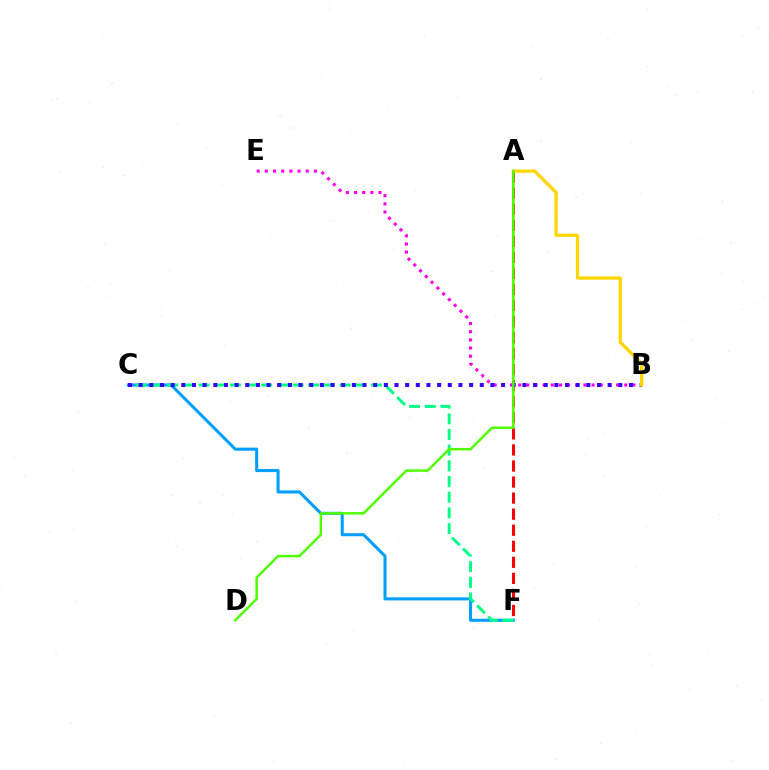{('C', 'F'): [{'color': '#009eff', 'line_style': 'solid', 'thickness': 2.2}, {'color': '#00ff86', 'line_style': 'dashed', 'thickness': 2.13}], ('B', 'E'): [{'color': '#ff00ed', 'line_style': 'dotted', 'thickness': 2.22}], ('A', 'F'): [{'color': '#ff0000', 'line_style': 'dashed', 'thickness': 2.18}], ('B', 'C'): [{'color': '#3700ff', 'line_style': 'dotted', 'thickness': 2.9}], ('A', 'B'): [{'color': '#ffd500', 'line_style': 'solid', 'thickness': 2.34}], ('A', 'D'): [{'color': '#4fff00', 'line_style': 'solid', 'thickness': 1.78}]}